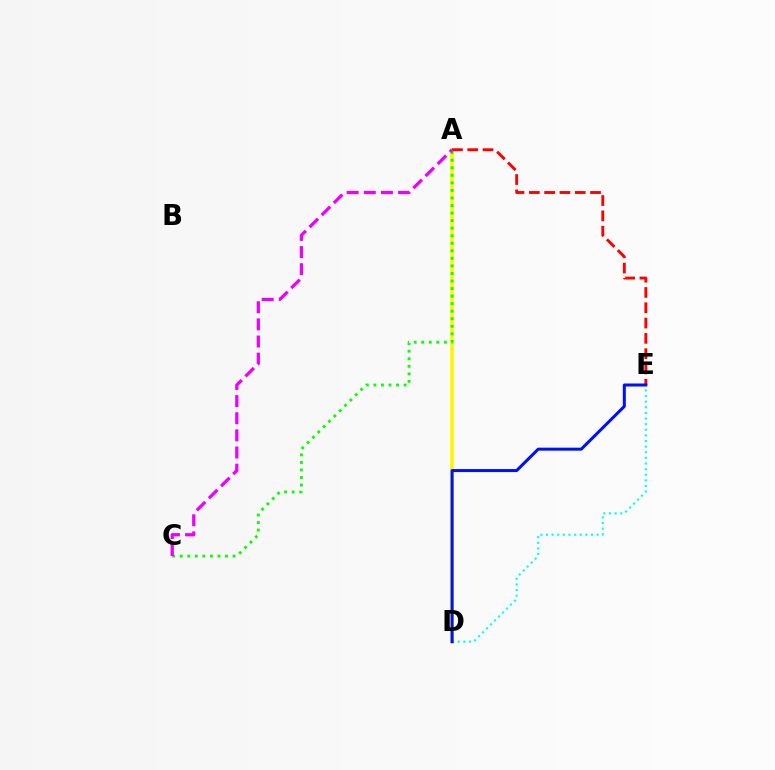{('A', 'D'): [{'color': '#fcf500', 'line_style': 'solid', 'thickness': 2.53}], ('A', 'E'): [{'color': '#ff0000', 'line_style': 'dashed', 'thickness': 2.08}], ('D', 'E'): [{'color': '#00fff6', 'line_style': 'dotted', 'thickness': 1.53}, {'color': '#0010ff', 'line_style': 'solid', 'thickness': 2.17}], ('A', 'C'): [{'color': '#08ff00', 'line_style': 'dotted', 'thickness': 2.05}, {'color': '#ee00ff', 'line_style': 'dashed', 'thickness': 2.33}]}